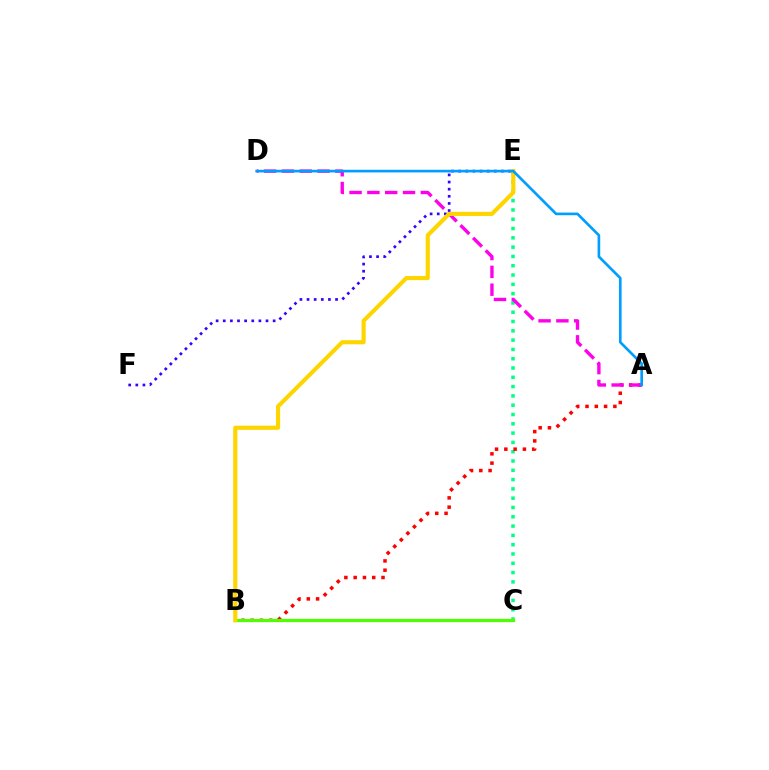{('C', 'E'): [{'color': '#00ff86', 'line_style': 'dotted', 'thickness': 2.53}], ('A', 'B'): [{'color': '#ff0000', 'line_style': 'dotted', 'thickness': 2.52}], ('A', 'D'): [{'color': '#ff00ed', 'line_style': 'dashed', 'thickness': 2.42}, {'color': '#009eff', 'line_style': 'solid', 'thickness': 1.91}], ('B', 'C'): [{'color': '#4fff00', 'line_style': 'solid', 'thickness': 2.32}], ('E', 'F'): [{'color': '#3700ff', 'line_style': 'dotted', 'thickness': 1.94}], ('B', 'E'): [{'color': '#ffd500', 'line_style': 'solid', 'thickness': 2.98}]}